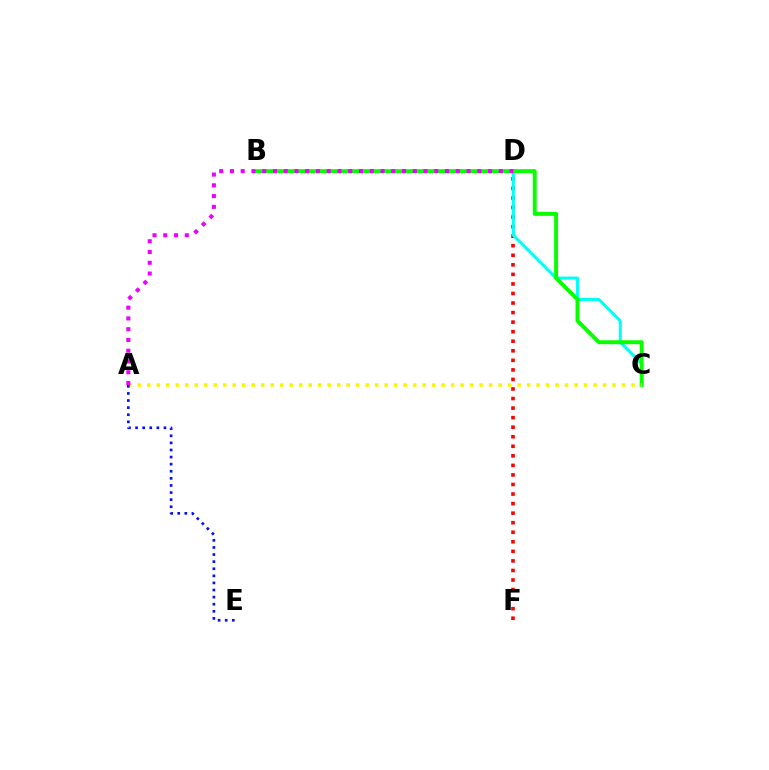{('D', 'F'): [{'color': '#ff0000', 'line_style': 'dotted', 'thickness': 2.59}], ('C', 'D'): [{'color': '#00fff6', 'line_style': 'solid', 'thickness': 2.18}], ('B', 'C'): [{'color': '#08ff00', 'line_style': 'solid', 'thickness': 2.84}], ('A', 'C'): [{'color': '#fcf500', 'line_style': 'dotted', 'thickness': 2.58}], ('A', 'D'): [{'color': '#ee00ff', 'line_style': 'dotted', 'thickness': 2.92}], ('A', 'E'): [{'color': '#0010ff', 'line_style': 'dotted', 'thickness': 1.93}]}